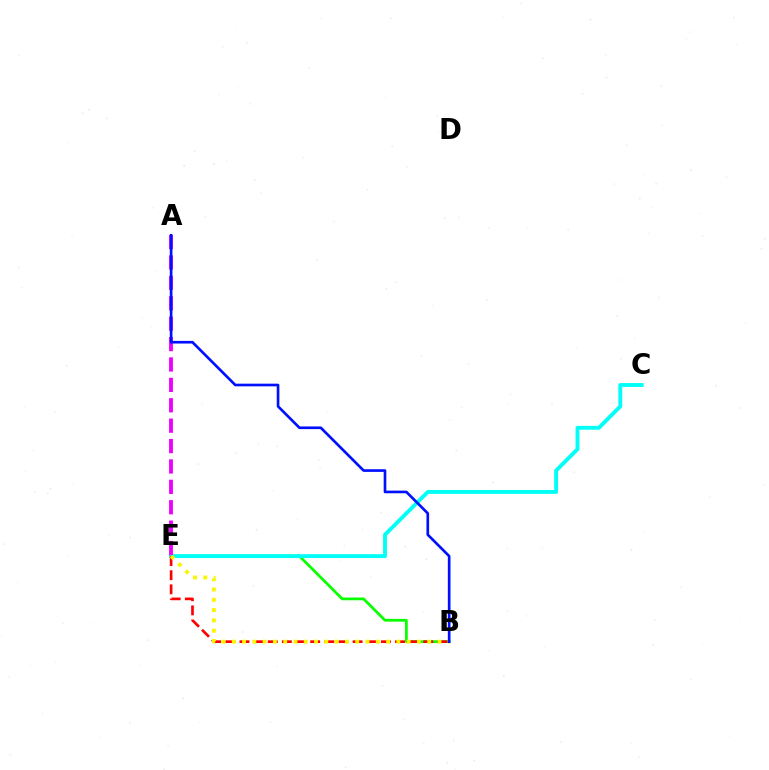{('B', 'E'): [{'color': '#08ff00', 'line_style': 'solid', 'thickness': 1.98}, {'color': '#ff0000', 'line_style': 'dashed', 'thickness': 1.92}, {'color': '#fcf500', 'line_style': 'dotted', 'thickness': 2.79}], ('C', 'E'): [{'color': '#00fff6', 'line_style': 'solid', 'thickness': 2.79}], ('A', 'E'): [{'color': '#ee00ff', 'line_style': 'dashed', 'thickness': 2.77}], ('A', 'B'): [{'color': '#0010ff', 'line_style': 'solid', 'thickness': 1.92}]}